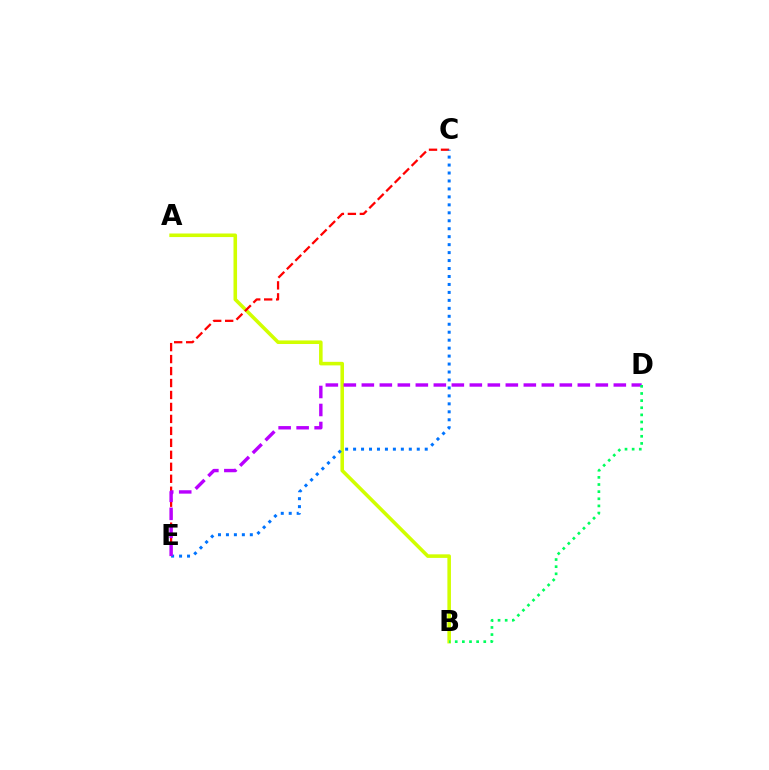{('A', 'B'): [{'color': '#d1ff00', 'line_style': 'solid', 'thickness': 2.57}], ('C', 'E'): [{'color': '#ff0000', 'line_style': 'dashed', 'thickness': 1.63}, {'color': '#0074ff', 'line_style': 'dotted', 'thickness': 2.16}], ('D', 'E'): [{'color': '#b900ff', 'line_style': 'dashed', 'thickness': 2.45}], ('B', 'D'): [{'color': '#00ff5c', 'line_style': 'dotted', 'thickness': 1.94}]}